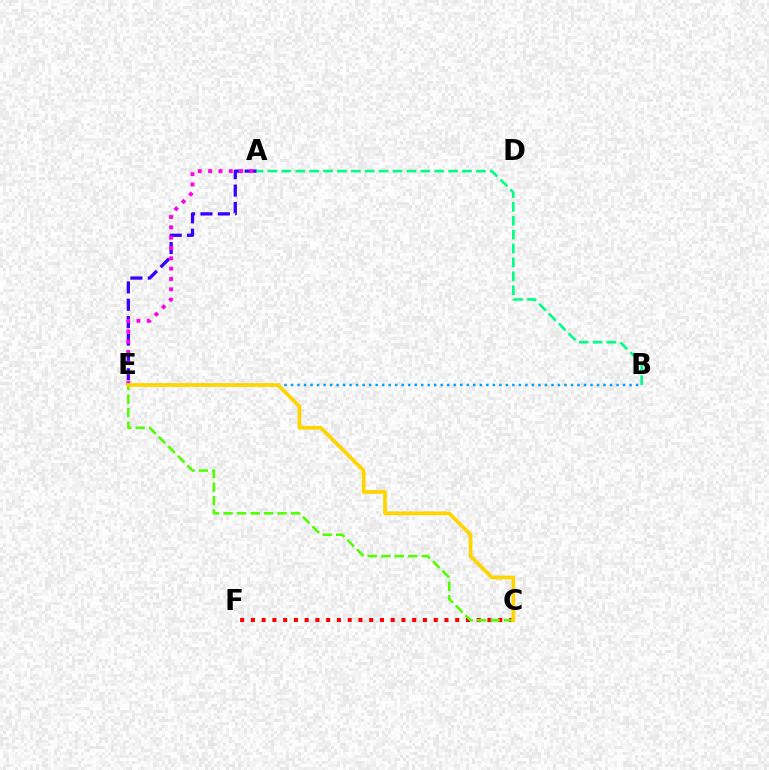{('B', 'E'): [{'color': '#009eff', 'line_style': 'dotted', 'thickness': 1.77}], ('C', 'F'): [{'color': '#ff0000', 'line_style': 'dotted', 'thickness': 2.92}], ('C', 'E'): [{'color': '#4fff00', 'line_style': 'dashed', 'thickness': 1.83}, {'color': '#ffd500', 'line_style': 'solid', 'thickness': 2.69}], ('A', 'E'): [{'color': '#3700ff', 'line_style': 'dashed', 'thickness': 2.36}, {'color': '#ff00ed', 'line_style': 'dotted', 'thickness': 2.81}], ('A', 'B'): [{'color': '#00ff86', 'line_style': 'dashed', 'thickness': 1.89}]}